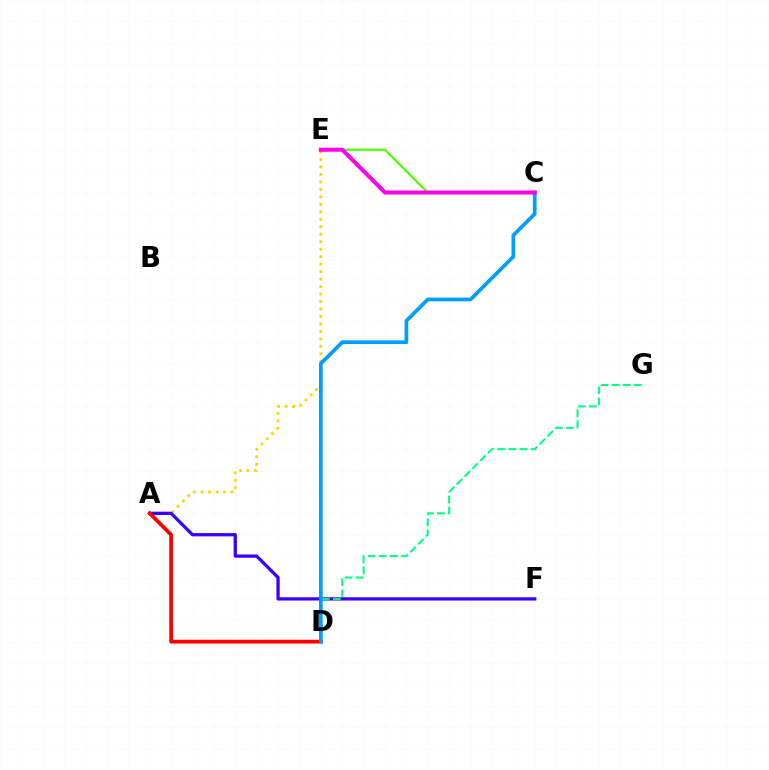{('A', 'E'): [{'color': '#ffd500', 'line_style': 'dotted', 'thickness': 2.03}], ('C', 'E'): [{'color': '#4fff00', 'line_style': 'solid', 'thickness': 1.6}, {'color': '#ff00ed', 'line_style': 'solid', 'thickness': 2.9}], ('A', 'F'): [{'color': '#3700ff', 'line_style': 'solid', 'thickness': 2.35}], ('D', 'G'): [{'color': '#00ff86', 'line_style': 'dashed', 'thickness': 1.5}], ('A', 'D'): [{'color': '#ff0000', 'line_style': 'solid', 'thickness': 2.7}], ('C', 'D'): [{'color': '#009eff', 'line_style': 'solid', 'thickness': 2.68}]}